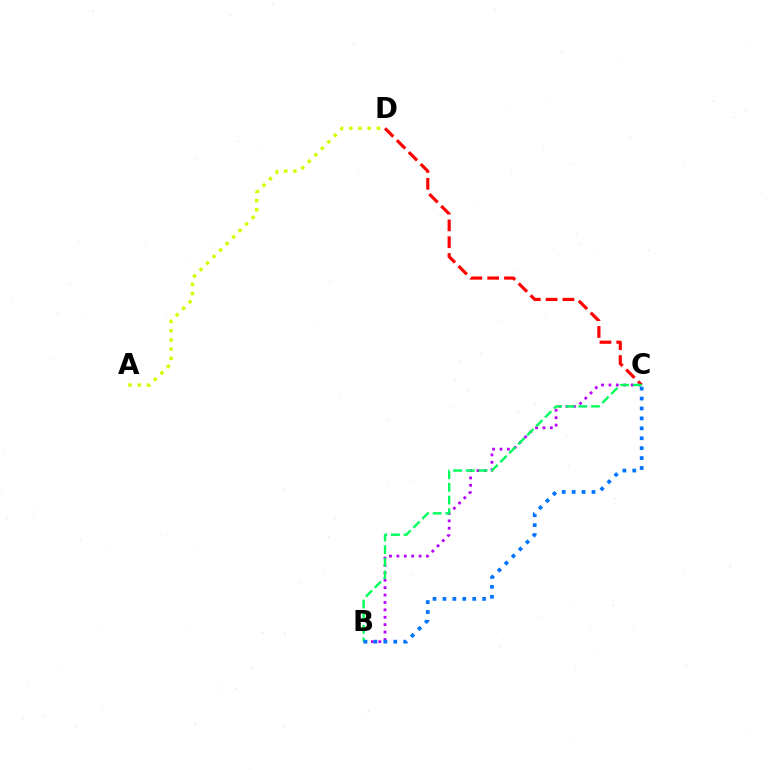{('C', 'D'): [{'color': '#ff0000', 'line_style': 'dashed', 'thickness': 2.29}], ('B', 'C'): [{'color': '#b900ff', 'line_style': 'dotted', 'thickness': 2.01}, {'color': '#00ff5c', 'line_style': 'dashed', 'thickness': 1.72}, {'color': '#0074ff', 'line_style': 'dotted', 'thickness': 2.7}], ('A', 'D'): [{'color': '#d1ff00', 'line_style': 'dotted', 'thickness': 2.5}]}